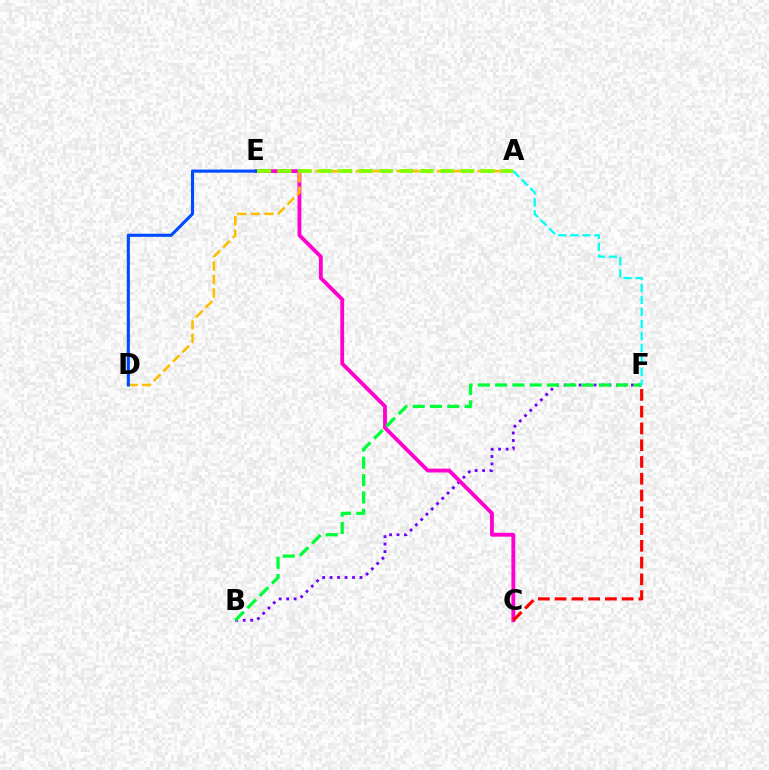{('B', 'F'): [{'color': '#7200ff', 'line_style': 'dotted', 'thickness': 2.03}, {'color': '#00ff39', 'line_style': 'dashed', 'thickness': 2.35}], ('C', 'E'): [{'color': '#ff00cf', 'line_style': 'solid', 'thickness': 2.76}], ('A', 'D'): [{'color': '#ffbd00', 'line_style': 'dashed', 'thickness': 1.84}], ('D', 'E'): [{'color': '#004bff', 'line_style': 'solid', 'thickness': 2.23}], ('C', 'F'): [{'color': '#ff0000', 'line_style': 'dashed', 'thickness': 2.28}], ('A', 'E'): [{'color': '#84ff00', 'line_style': 'dashed', 'thickness': 2.76}], ('A', 'F'): [{'color': '#00fff6', 'line_style': 'dashed', 'thickness': 1.63}]}